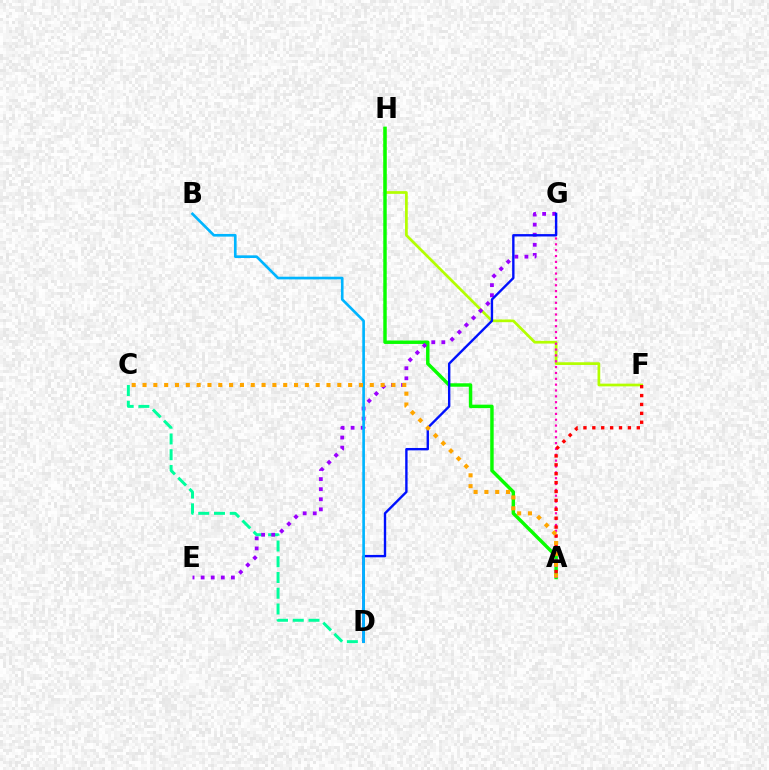{('F', 'H'): [{'color': '#b3ff00', 'line_style': 'solid', 'thickness': 1.96}], ('C', 'D'): [{'color': '#00ff9d', 'line_style': 'dashed', 'thickness': 2.14}], ('A', 'H'): [{'color': '#08ff00', 'line_style': 'solid', 'thickness': 2.48}], ('E', 'G'): [{'color': '#9b00ff', 'line_style': 'dotted', 'thickness': 2.74}], ('A', 'G'): [{'color': '#ff00bd', 'line_style': 'dotted', 'thickness': 1.59}], ('A', 'F'): [{'color': '#ff0000', 'line_style': 'dotted', 'thickness': 2.42}], ('D', 'G'): [{'color': '#0010ff', 'line_style': 'solid', 'thickness': 1.71}], ('B', 'D'): [{'color': '#00b5ff', 'line_style': 'solid', 'thickness': 1.92}], ('A', 'C'): [{'color': '#ffa500', 'line_style': 'dotted', 'thickness': 2.94}]}